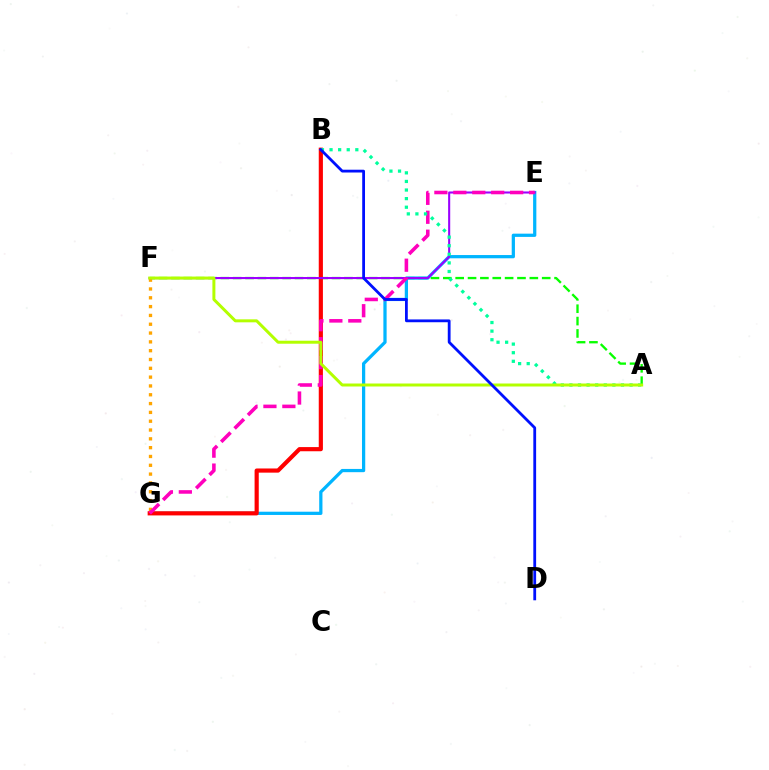{('A', 'F'): [{'color': '#08ff00', 'line_style': 'dashed', 'thickness': 1.68}, {'color': '#b3ff00', 'line_style': 'solid', 'thickness': 2.15}], ('F', 'G'): [{'color': '#ffa500', 'line_style': 'dotted', 'thickness': 2.4}], ('E', 'G'): [{'color': '#00b5ff', 'line_style': 'solid', 'thickness': 2.33}, {'color': '#ff00bd', 'line_style': 'dashed', 'thickness': 2.57}], ('B', 'G'): [{'color': '#ff0000', 'line_style': 'solid', 'thickness': 3.0}], ('E', 'F'): [{'color': '#9b00ff', 'line_style': 'solid', 'thickness': 1.5}], ('A', 'B'): [{'color': '#00ff9d', 'line_style': 'dotted', 'thickness': 2.33}], ('B', 'D'): [{'color': '#0010ff', 'line_style': 'solid', 'thickness': 2.01}]}